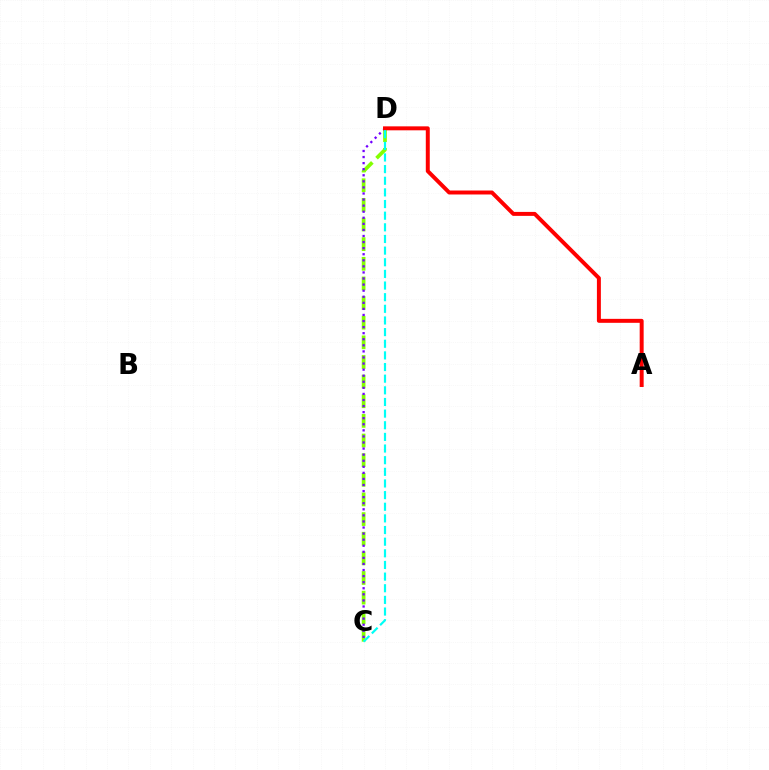{('C', 'D'): [{'color': '#84ff00', 'line_style': 'dashed', 'thickness': 2.67}, {'color': '#7200ff', 'line_style': 'dotted', 'thickness': 1.65}, {'color': '#00fff6', 'line_style': 'dashed', 'thickness': 1.58}], ('A', 'D'): [{'color': '#ff0000', 'line_style': 'solid', 'thickness': 2.85}]}